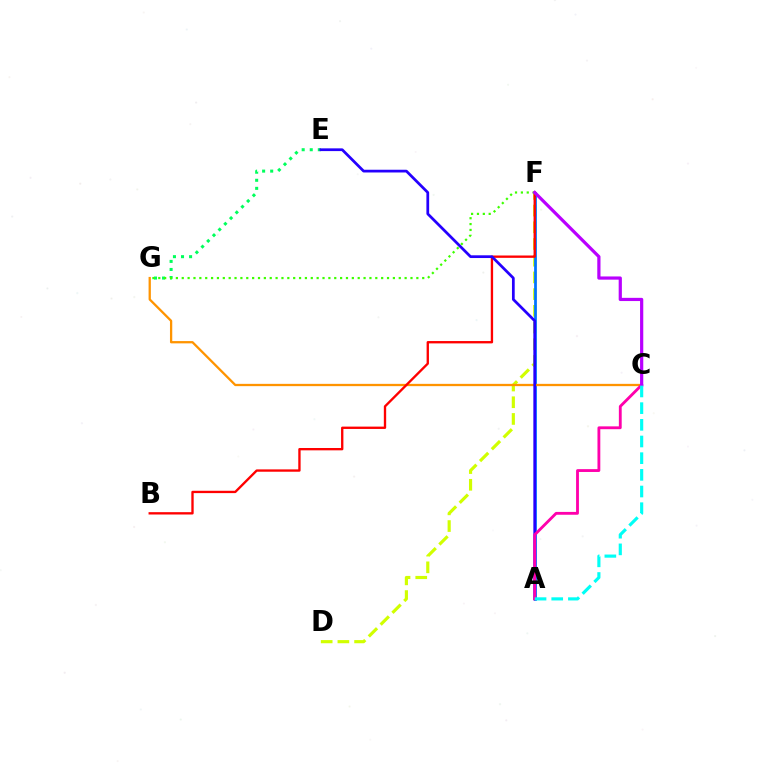{('D', 'F'): [{'color': '#d1ff00', 'line_style': 'dashed', 'thickness': 2.27}], ('A', 'F'): [{'color': '#0074ff', 'line_style': 'solid', 'thickness': 1.99}], ('E', 'G'): [{'color': '#00ff5c', 'line_style': 'dotted', 'thickness': 2.19}], ('C', 'G'): [{'color': '#ff9400', 'line_style': 'solid', 'thickness': 1.65}], ('B', 'F'): [{'color': '#ff0000', 'line_style': 'solid', 'thickness': 1.69}], ('A', 'E'): [{'color': '#2500ff', 'line_style': 'solid', 'thickness': 1.97}], ('F', 'G'): [{'color': '#3dff00', 'line_style': 'dotted', 'thickness': 1.59}], ('A', 'C'): [{'color': '#ff00ac', 'line_style': 'solid', 'thickness': 2.04}, {'color': '#00fff6', 'line_style': 'dashed', 'thickness': 2.27}], ('C', 'F'): [{'color': '#b900ff', 'line_style': 'solid', 'thickness': 2.31}]}